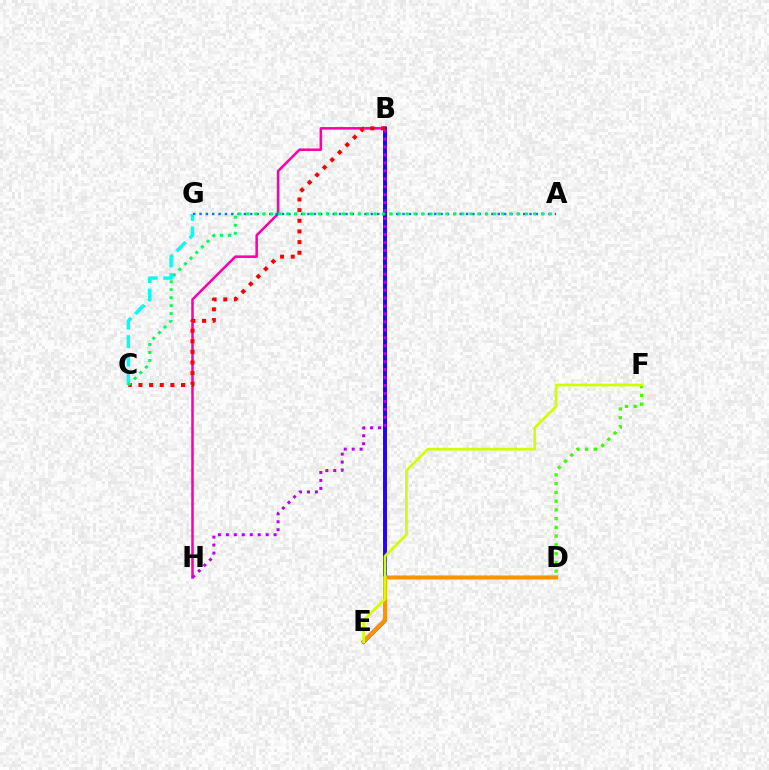{('B', 'H'): [{'color': '#ff00ac', 'line_style': 'solid', 'thickness': 1.84}, {'color': '#b900ff', 'line_style': 'dotted', 'thickness': 2.16}], ('B', 'E'): [{'color': '#2500ff', 'line_style': 'solid', 'thickness': 2.82}], ('C', 'G'): [{'color': '#00fff6', 'line_style': 'dashed', 'thickness': 2.51}], ('A', 'G'): [{'color': '#0074ff', 'line_style': 'dotted', 'thickness': 1.72}], ('D', 'F'): [{'color': '#3dff00', 'line_style': 'dotted', 'thickness': 2.38}], ('B', 'C'): [{'color': '#ff0000', 'line_style': 'dotted', 'thickness': 2.89}], ('D', 'E'): [{'color': '#ff9400', 'line_style': 'solid', 'thickness': 2.93}], ('A', 'C'): [{'color': '#00ff5c', 'line_style': 'dotted', 'thickness': 2.16}], ('E', 'F'): [{'color': '#d1ff00', 'line_style': 'solid', 'thickness': 1.97}]}